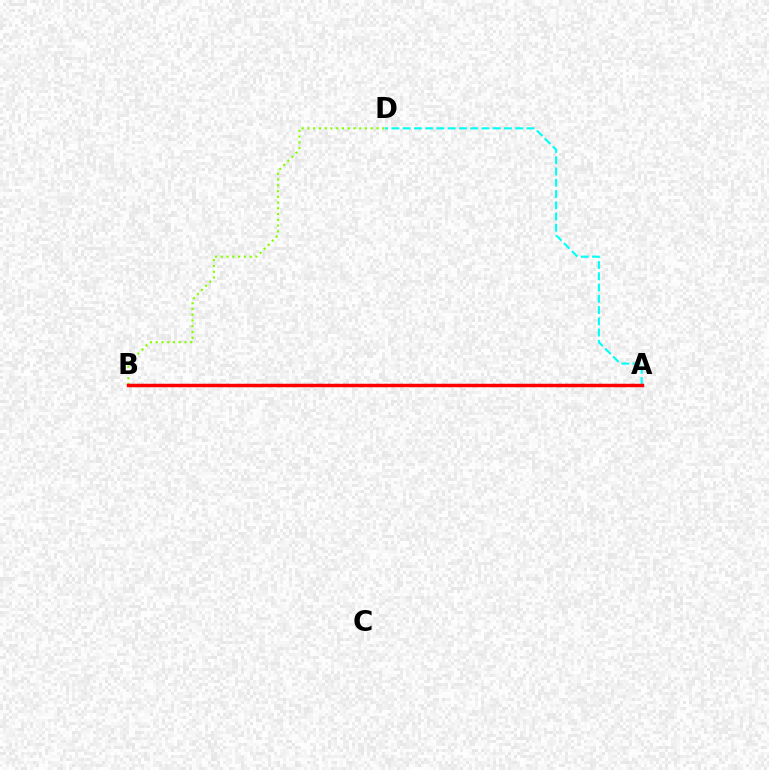{('A', 'B'): [{'color': '#7200ff', 'line_style': 'dotted', 'thickness': 2.24}, {'color': '#ff0000', 'line_style': 'solid', 'thickness': 2.49}], ('A', 'D'): [{'color': '#00fff6', 'line_style': 'dashed', 'thickness': 1.53}], ('B', 'D'): [{'color': '#84ff00', 'line_style': 'dotted', 'thickness': 1.56}]}